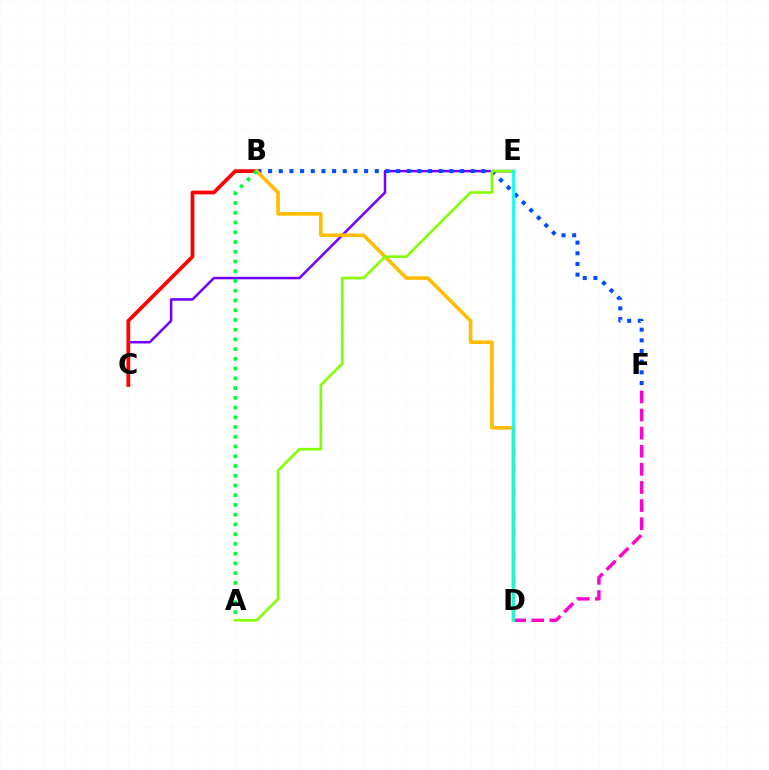{('C', 'E'): [{'color': '#7200ff', 'line_style': 'solid', 'thickness': 1.8}], ('B', 'F'): [{'color': '#004bff', 'line_style': 'dotted', 'thickness': 2.9}], ('D', 'F'): [{'color': '#ff00cf', 'line_style': 'dashed', 'thickness': 2.46}], ('B', 'C'): [{'color': '#ff0000', 'line_style': 'solid', 'thickness': 2.67}], ('B', 'D'): [{'color': '#ffbd00', 'line_style': 'solid', 'thickness': 2.6}], ('A', 'B'): [{'color': '#00ff39', 'line_style': 'dotted', 'thickness': 2.65}], ('A', 'E'): [{'color': '#84ff00', 'line_style': 'solid', 'thickness': 1.9}], ('D', 'E'): [{'color': '#00fff6', 'line_style': 'solid', 'thickness': 1.93}]}